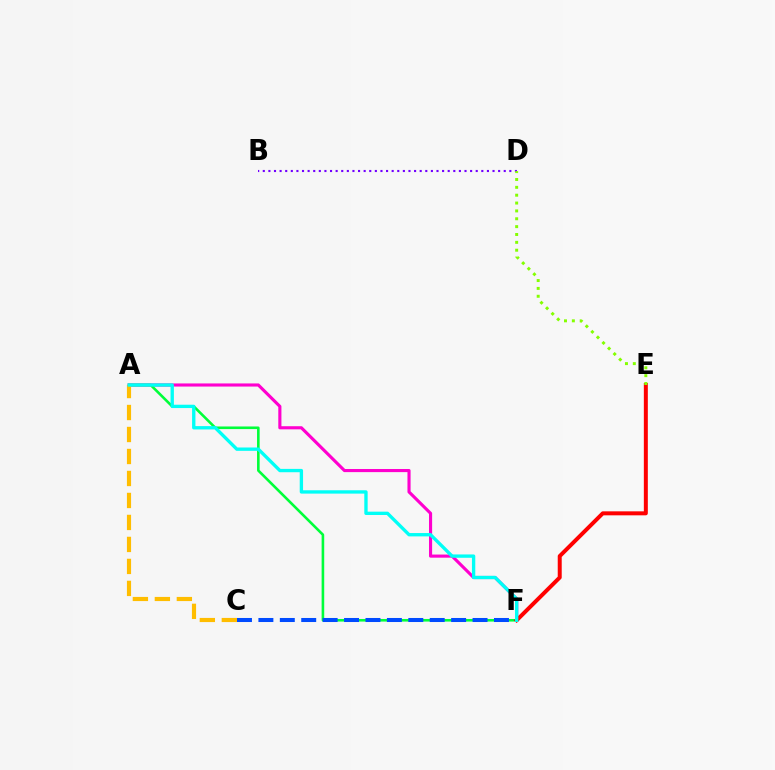{('A', 'F'): [{'color': '#ff00cf', 'line_style': 'solid', 'thickness': 2.25}, {'color': '#00ff39', 'line_style': 'solid', 'thickness': 1.87}, {'color': '#00fff6', 'line_style': 'solid', 'thickness': 2.41}], ('E', 'F'): [{'color': '#ff0000', 'line_style': 'solid', 'thickness': 2.87}], ('C', 'F'): [{'color': '#004bff', 'line_style': 'dashed', 'thickness': 2.91}], ('B', 'D'): [{'color': '#7200ff', 'line_style': 'dotted', 'thickness': 1.52}], ('A', 'C'): [{'color': '#ffbd00', 'line_style': 'dashed', 'thickness': 2.99}], ('D', 'E'): [{'color': '#84ff00', 'line_style': 'dotted', 'thickness': 2.14}]}